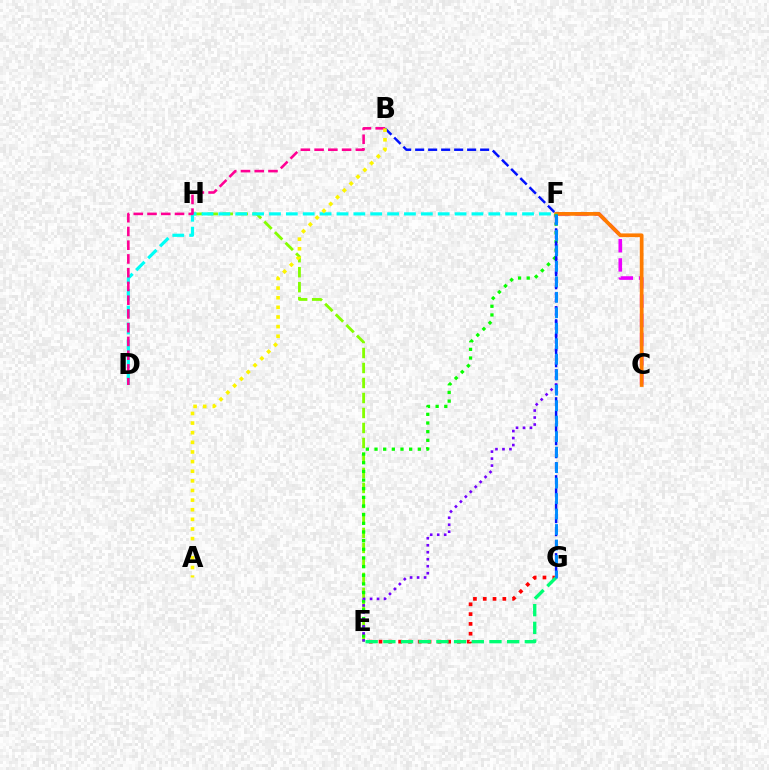{('C', 'F'): [{'color': '#ee00ff', 'line_style': 'dashed', 'thickness': 2.61}, {'color': '#ff7c00', 'line_style': 'solid', 'thickness': 2.68}], ('E', 'H'): [{'color': '#84ff00', 'line_style': 'dashed', 'thickness': 2.04}], ('E', 'F'): [{'color': '#08ff00', 'line_style': 'dotted', 'thickness': 2.35}, {'color': '#7200ff', 'line_style': 'dotted', 'thickness': 1.9}], ('D', 'F'): [{'color': '#00fff6', 'line_style': 'dashed', 'thickness': 2.29}], ('B', 'G'): [{'color': '#0010ff', 'line_style': 'dashed', 'thickness': 1.77}], ('E', 'G'): [{'color': '#ff0000', 'line_style': 'dotted', 'thickness': 2.66}, {'color': '#00ff74', 'line_style': 'dashed', 'thickness': 2.4}], ('B', 'D'): [{'color': '#ff0094', 'line_style': 'dashed', 'thickness': 1.87}], ('F', 'G'): [{'color': '#008cff', 'line_style': 'dashed', 'thickness': 2.1}], ('A', 'B'): [{'color': '#fcf500', 'line_style': 'dotted', 'thickness': 2.62}]}